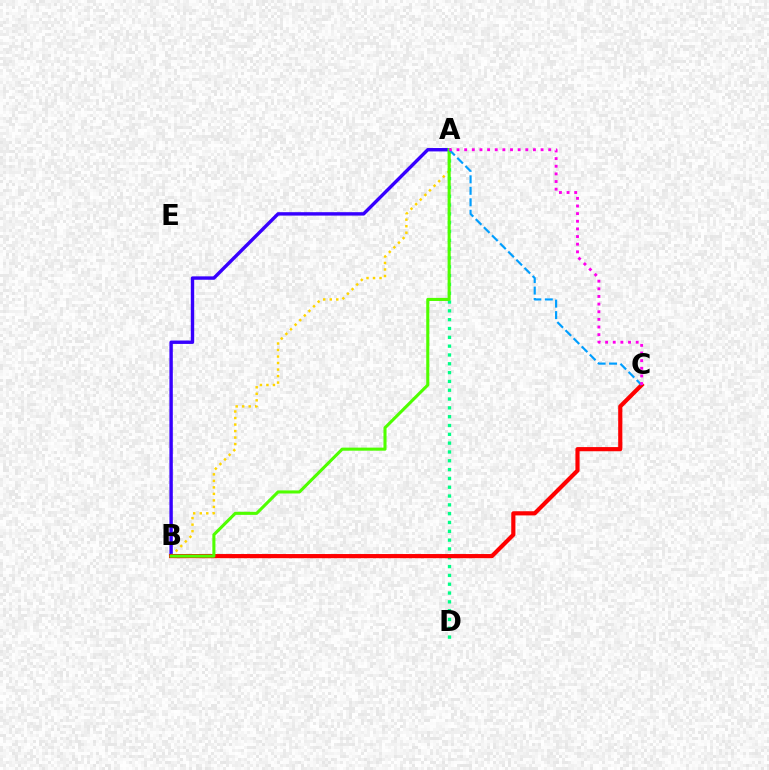{('A', 'B'): [{'color': '#3700ff', 'line_style': 'solid', 'thickness': 2.45}, {'color': '#ffd500', 'line_style': 'dotted', 'thickness': 1.77}, {'color': '#4fff00', 'line_style': 'solid', 'thickness': 2.21}], ('A', 'D'): [{'color': '#00ff86', 'line_style': 'dotted', 'thickness': 2.4}], ('B', 'C'): [{'color': '#ff0000', 'line_style': 'solid', 'thickness': 2.99}], ('A', 'C'): [{'color': '#009eff', 'line_style': 'dashed', 'thickness': 1.56}, {'color': '#ff00ed', 'line_style': 'dotted', 'thickness': 2.08}]}